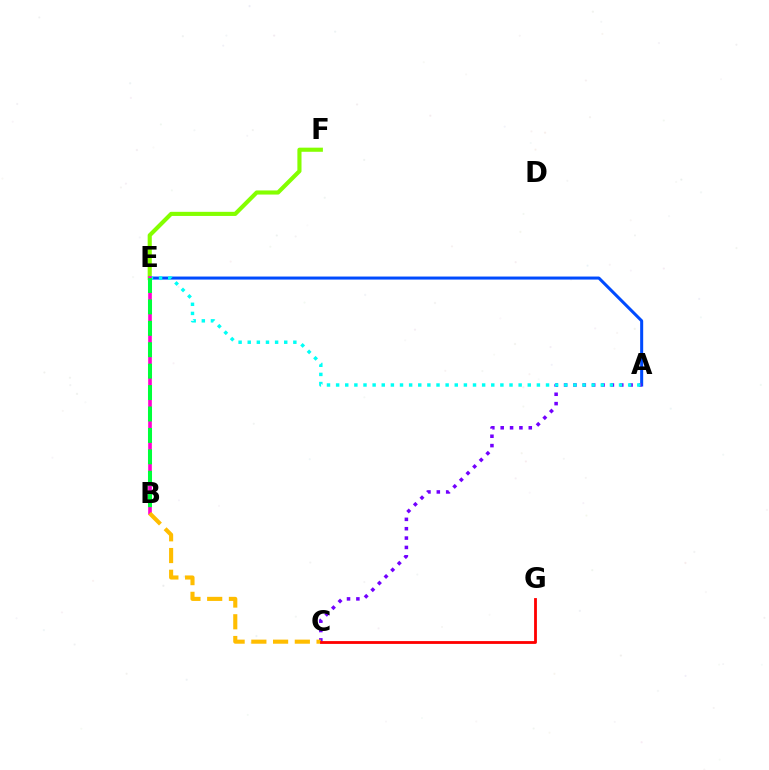{('A', 'E'): [{'color': '#004bff', 'line_style': 'solid', 'thickness': 2.18}, {'color': '#00fff6', 'line_style': 'dotted', 'thickness': 2.48}], ('A', 'C'): [{'color': '#7200ff', 'line_style': 'dotted', 'thickness': 2.54}], ('E', 'F'): [{'color': '#84ff00', 'line_style': 'solid', 'thickness': 2.97}], ('B', 'E'): [{'color': '#ff00cf', 'line_style': 'solid', 'thickness': 2.62}, {'color': '#00ff39', 'line_style': 'dashed', 'thickness': 2.91}], ('B', 'C'): [{'color': '#ffbd00', 'line_style': 'dashed', 'thickness': 2.95}], ('C', 'G'): [{'color': '#ff0000', 'line_style': 'solid', 'thickness': 2.02}]}